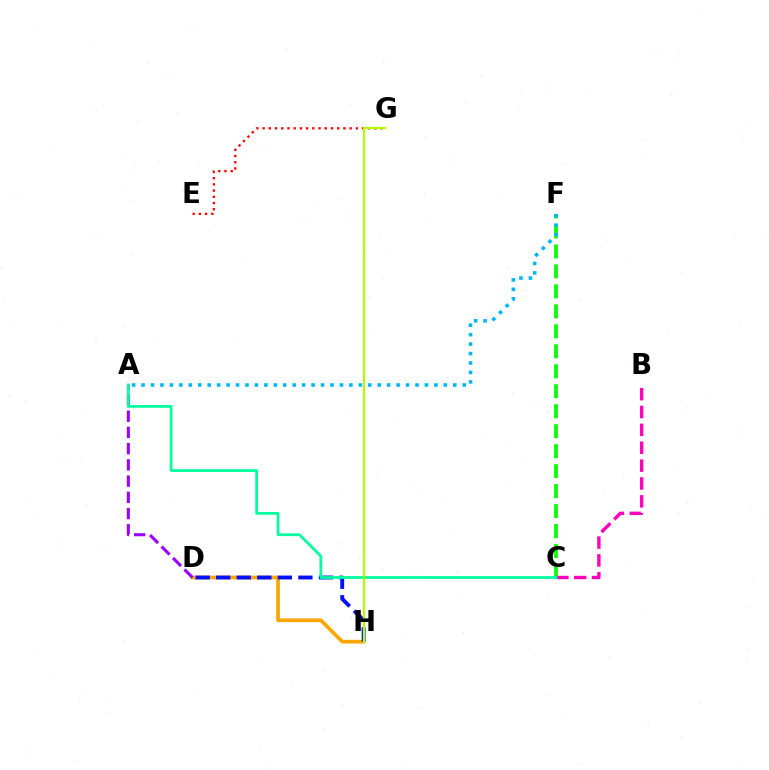{('C', 'F'): [{'color': '#08ff00', 'line_style': 'dashed', 'thickness': 2.71}], ('B', 'C'): [{'color': '#ff00bd', 'line_style': 'dashed', 'thickness': 2.43}], ('D', 'H'): [{'color': '#ffa500', 'line_style': 'solid', 'thickness': 2.65}, {'color': '#0010ff', 'line_style': 'dashed', 'thickness': 2.79}], ('A', 'D'): [{'color': '#9b00ff', 'line_style': 'dashed', 'thickness': 2.2}], ('A', 'F'): [{'color': '#00b5ff', 'line_style': 'dotted', 'thickness': 2.57}], ('E', 'G'): [{'color': '#ff0000', 'line_style': 'dotted', 'thickness': 1.69}], ('A', 'C'): [{'color': '#00ff9d', 'line_style': 'solid', 'thickness': 1.99}], ('G', 'H'): [{'color': '#b3ff00', 'line_style': 'solid', 'thickness': 1.6}]}